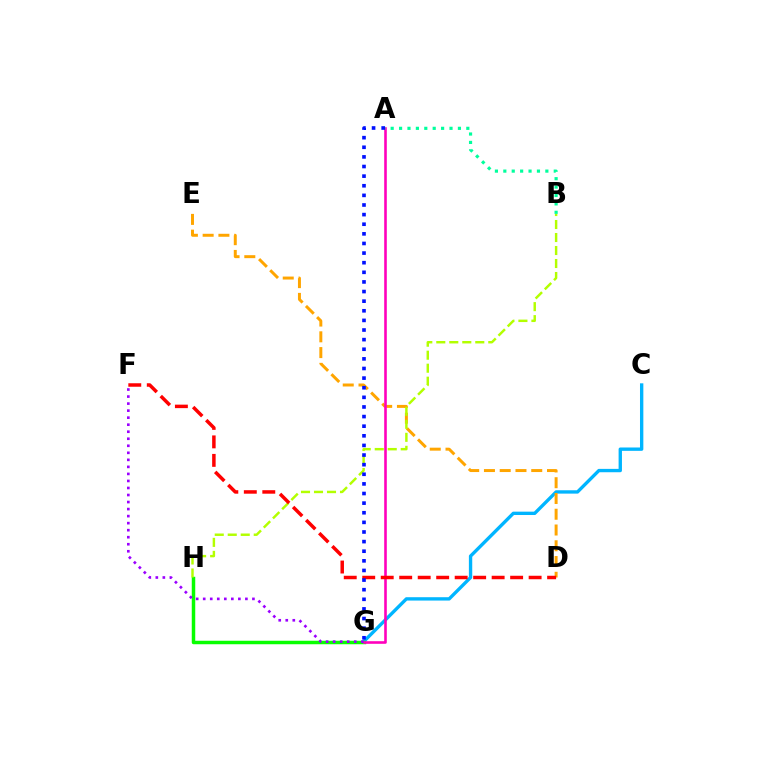{('C', 'G'): [{'color': '#00b5ff', 'line_style': 'solid', 'thickness': 2.42}], ('G', 'H'): [{'color': '#08ff00', 'line_style': 'solid', 'thickness': 2.51}], ('D', 'E'): [{'color': '#ffa500', 'line_style': 'dashed', 'thickness': 2.14}], ('A', 'G'): [{'color': '#ff00bd', 'line_style': 'solid', 'thickness': 1.88}, {'color': '#0010ff', 'line_style': 'dotted', 'thickness': 2.61}], ('B', 'H'): [{'color': '#b3ff00', 'line_style': 'dashed', 'thickness': 1.77}], ('D', 'F'): [{'color': '#ff0000', 'line_style': 'dashed', 'thickness': 2.51}], ('A', 'B'): [{'color': '#00ff9d', 'line_style': 'dotted', 'thickness': 2.28}], ('F', 'G'): [{'color': '#9b00ff', 'line_style': 'dotted', 'thickness': 1.91}]}